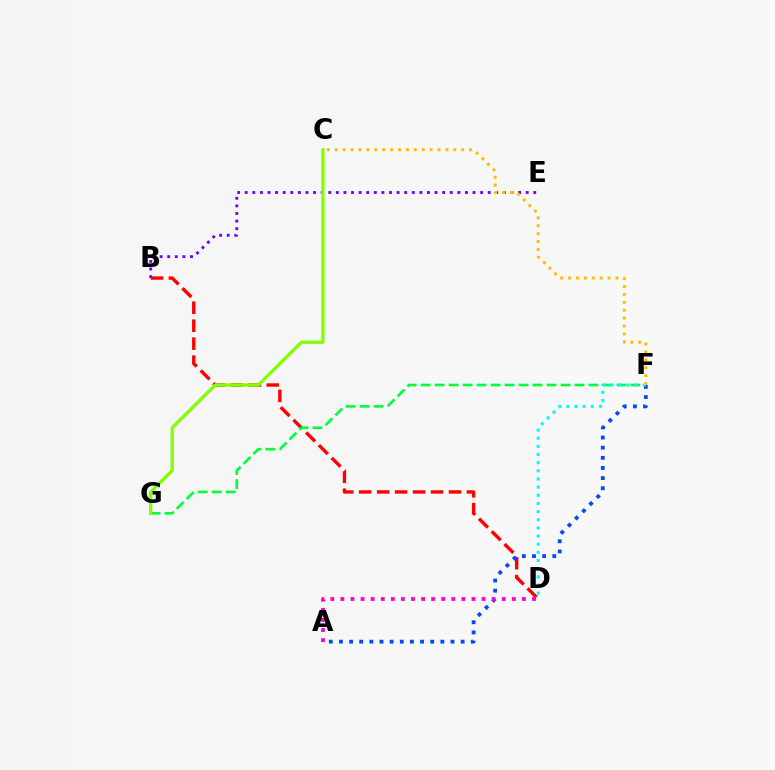{('B', 'D'): [{'color': '#ff0000', 'line_style': 'dashed', 'thickness': 2.44}], ('F', 'G'): [{'color': '#00ff39', 'line_style': 'dashed', 'thickness': 1.9}], ('B', 'E'): [{'color': '#7200ff', 'line_style': 'dotted', 'thickness': 2.06}], ('C', 'G'): [{'color': '#84ff00', 'line_style': 'solid', 'thickness': 2.38}], ('A', 'F'): [{'color': '#004bff', 'line_style': 'dotted', 'thickness': 2.75}], ('D', 'F'): [{'color': '#00fff6', 'line_style': 'dotted', 'thickness': 2.22}], ('C', 'F'): [{'color': '#ffbd00', 'line_style': 'dotted', 'thickness': 2.15}], ('A', 'D'): [{'color': '#ff00cf', 'line_style': 'dotted', 'thickness': 2.74}]}